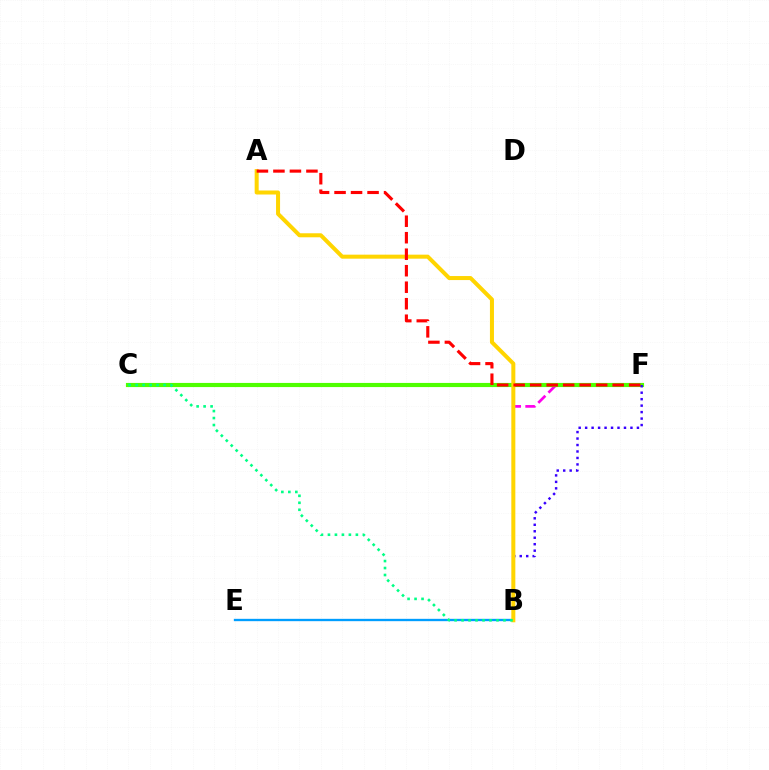{('B', 'F'): [{'color': '#ff00ed', 'line_style': 'dashed', 'thickness': 1.96}, {'color': '#3700ff', 'line_style': 'dotted', 'thickness': 1.76}], ('B', 'E'): [{'color': '#009eff', 'line_style': 'solid', 'thickness': 1.68}], ('C', 'F'): [{'color': '#4fff00', 'line_style': 'solid', 'thickness': 2.98}], ('A', 'B'): [{'color': '#ffd500', 'line_style': 'solid', 'thickness': 2.89}], ('B', 'C'): [{'color': '#00ff86', 'line_style': 'dotted', 'thickness': 1.9}], ('A', 'F'): [{'color': '#ff0000', 'line_style': 'dashed', 'thickness': 2.24}]}